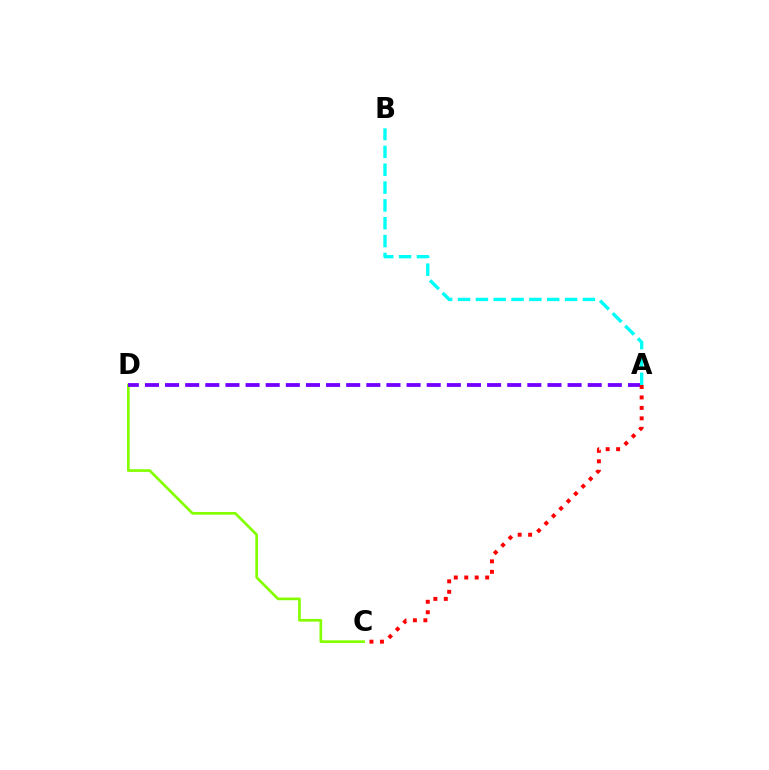{('C', 'D'): [{'color': '#84ff00', 'line_style': 'solid', 'thickness': 1.94}], ('A', 'D'): [{'color': '#7200ff', 'line_style': 'dashed', 'thickness': 2.73}], ('A', 'C'): [{'color': '#ff0000', 'line_style': 'dotted', 'thickness': 2.84}], ('A', 'B'): [{'color': '#00fff6', 'line_style': 'dashed', 'thickness': 2.42}]}